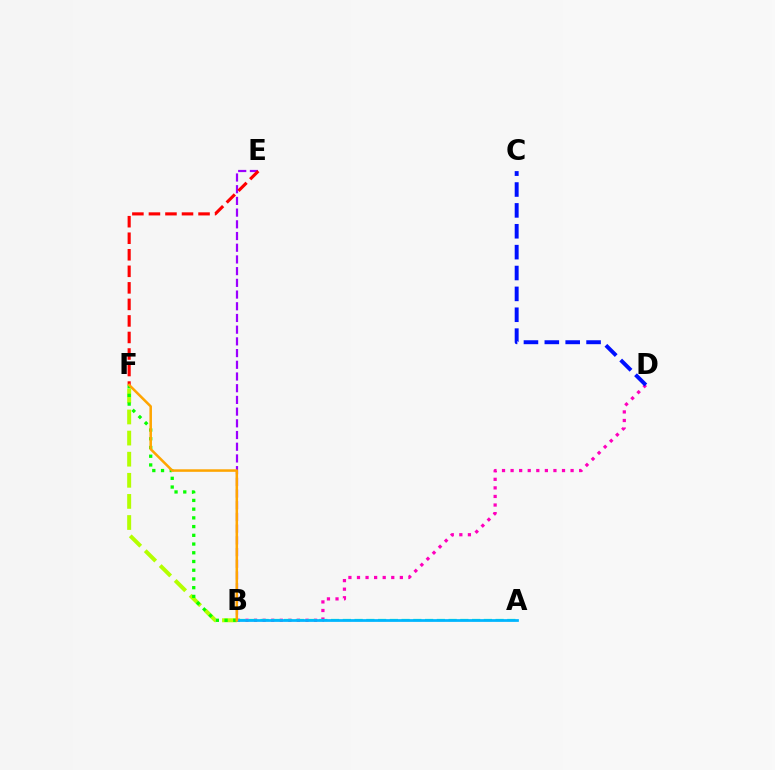{('B', 'E'): [{'color': '#9b00ff', 'line_style': 'dashed', 'thickness': 1.59}], ('B', 'D'): [{'color': '#ff00bd', 'line_style': 'dotted', 'thickness': 2.33}], ('A', 'B'): [{'color': '#00ff9d', 'line_style': 'dashed', 'thickness': 1.6}, {'color': '#00b5ff', 'line_style': 'solid', 'thickness': 1.97}], ('B', 'F'): [{'color': '#b3ff00', 'line_style': 'dashed', 'thickness': 2.87}, {'color': '#08ff00', 'line_style': 'dotted', 'thickness': 2.37}, {'color': '#ffa500', 'line_style': 'solid', 'thickness': 1.83}], ('E', 'F'): [{'color': '#ff0000', 'line_style': 'dashed', 'thickness': 2.25}], ('C', 'D'): [{'color': '#0010ff', 'line_style': 'dashed', 'thickness': 2.84}]}